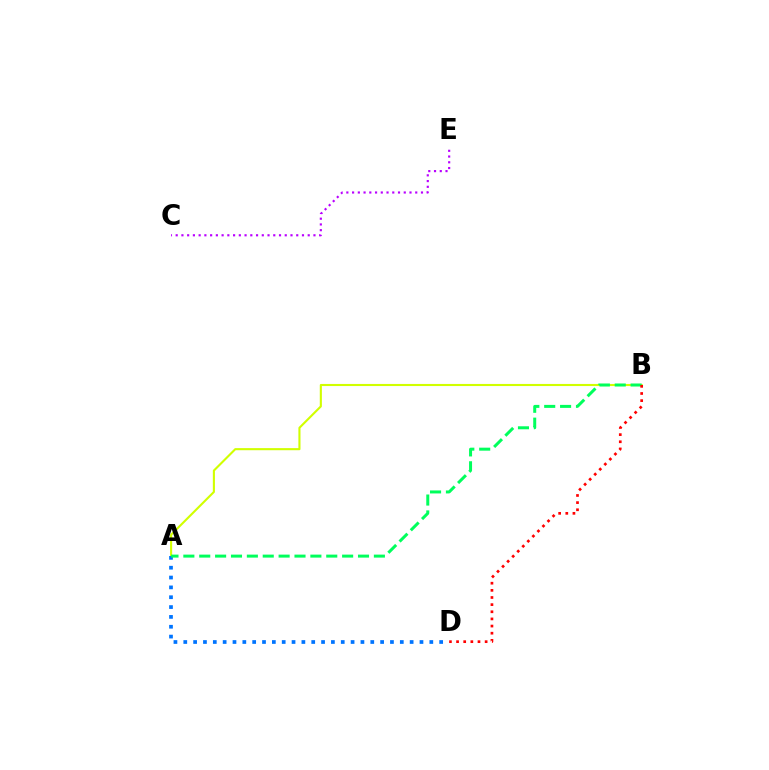{('A', 'B'): [{'color': '#d1ff00', 'line_style': 'solid', 'thickness': 1.52}, {'color': '#00ff5c', 'line_style': 'dashed', 'thickness': 2.16}], ('A', 'D'): [{'color': '#0074ff', 'line_style': 'dotted', 'thickness': 2.67}], ('B', 'D'): [{'color': '#ff0000', 'line_style': 'dotted', 'thickness': 1.94}], ('C', 'E'): [{'color': '#b900ff', 'line_style': 'dotted', 'thickness': 1.56}]}